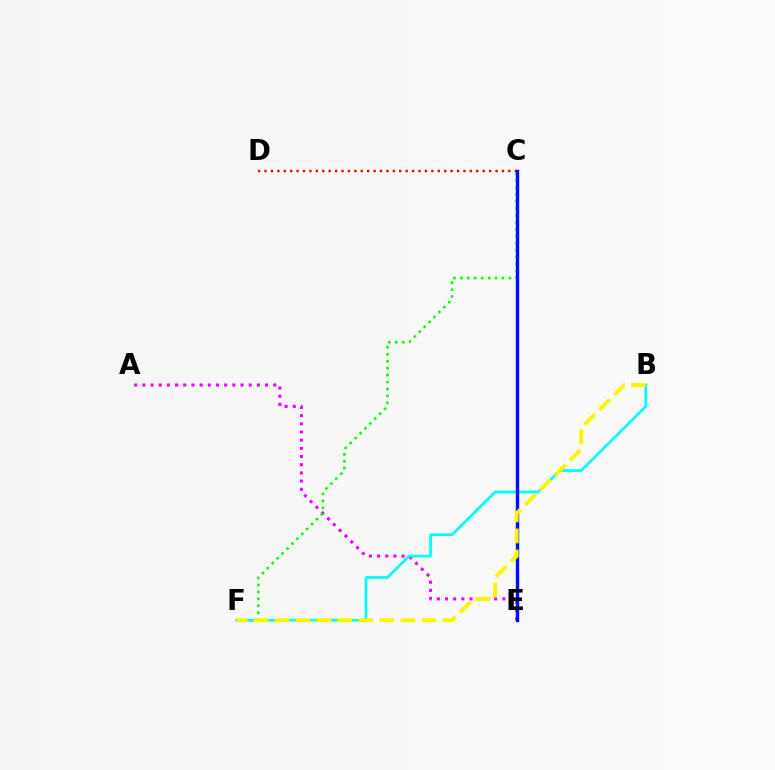{('C', 'D'): [{'color': '#ff0000', 'line_style': 'dotted', 'thickness': 1.74}], ('A', 'E'): [{'color': '#ee00ff', 'line_style': 'dotted', 'thickness': 2.22}], ('C', 'F'): [{'color': '#08ff00', 'line_style': 'dotted', 'thickness': 1.89}], ('B', 'F'): [{'color': '#00fff6', 'line_style': 'solid', 'thickness': 1.97}, {'color': '#fcf500', 'line_style': 'dashed', 'thickness': 2.85}], ('C', 'E'): [{'color': '#0010ff', 'line_style': 'solid', 'thickness': 2.44}]}